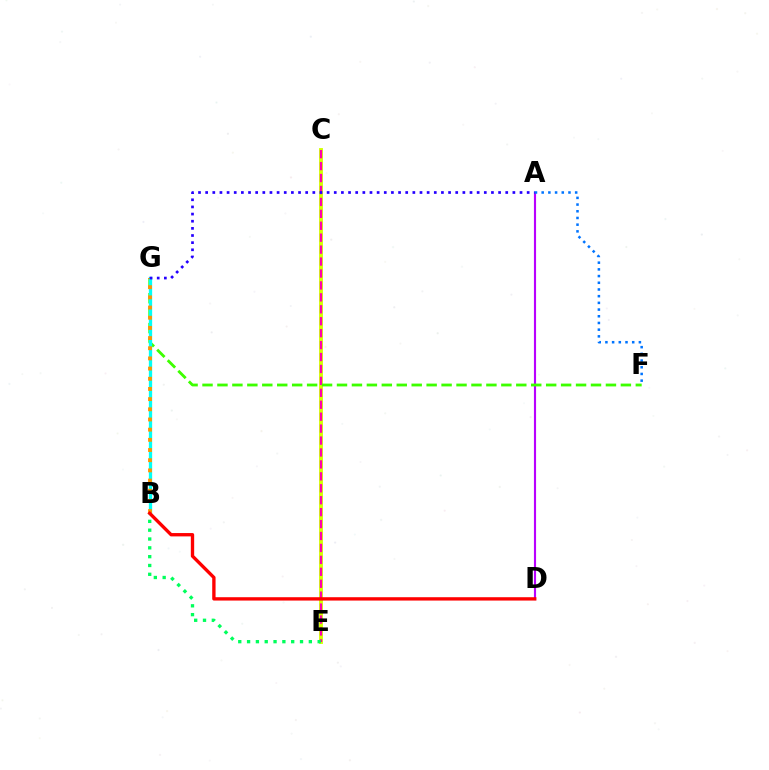{('C', 'E'): [{'color': '#d1ff00', 'line_style': 'solid', 'thickness': 2.77}, {'color': '#ff00ac', 'line_style': 'dashed', 'thickness': 1.62}], ('B', 'E'): [{'color': '#00ff5c', 'line_style': 'dotted', 'thickness': 2.4}], ('A', 'D'): [{'color': '#b900ff', 'line_style': 'solid', 'thickness': 1.54}], ('F', 'G'): [{'color': '#3dff00', 'line_style': 'dashed', 'thickness': 2.03}], ('B', 'G'): [{'color': '#00fff6', 'line_style': 'solid', 'thickness': 2.38}, {'color': '#ff9400', 'line_style': 'dotted', 'thickness': 2.77}], ('B', 'D'): [{'color': '#ff0000', 'line_style': 'solid', 'thickness': 2.41}], ('A', 'G'): [{'color': '#2500ff', 'line_style': 'dotted', 'thickness': 1.94}], ('A', 'F'): [{'color': '#0074ff', 'line_style': 'dotted', 'thickness': 1.82}]}